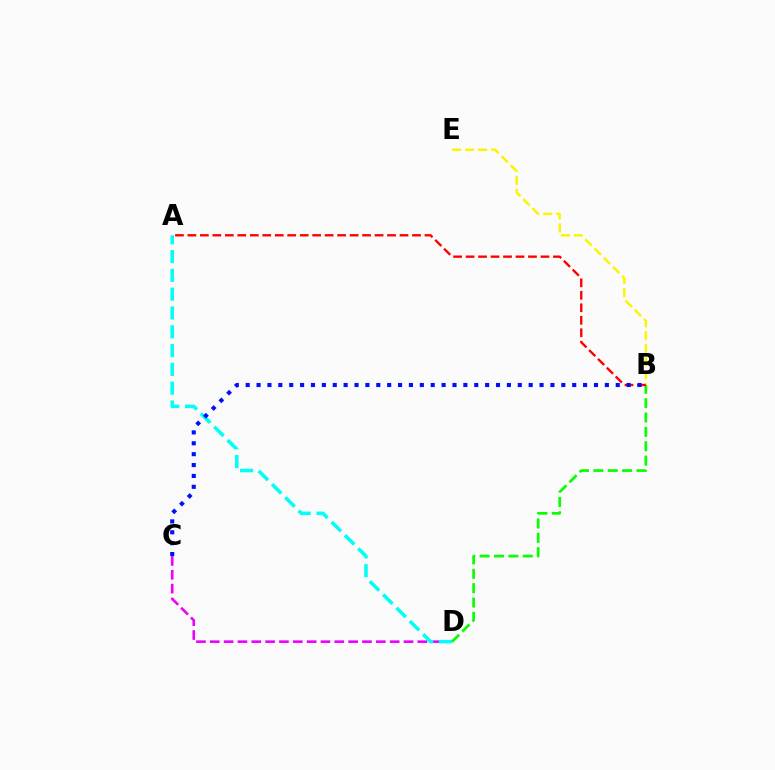{('C', 'D'): [{'color': '#ee00ff', 'line_style': 'dashed', 'thickness': 1.88}], ('A', 'D'): [{'color': '#00fff6', 'line_style': 'dashed', 'thickness': 2.55}], ('B', 'D'): [{'color': '#08ff00', 'line_style': 'dashed', 'thickness': 1.95}], ('B', 'E'): [{'color': '#fcf500', 'line_style': 'dashed', 'thickness': 1.77}], ('A', 'B'): [{'color': '#ff0000', 'line_style': 'dashed', 'thickness': 1.7}], ('B', 'C'): [{'color': '#0010ff', 'line_style': 'dotted', 'thickness': 2.96}]}